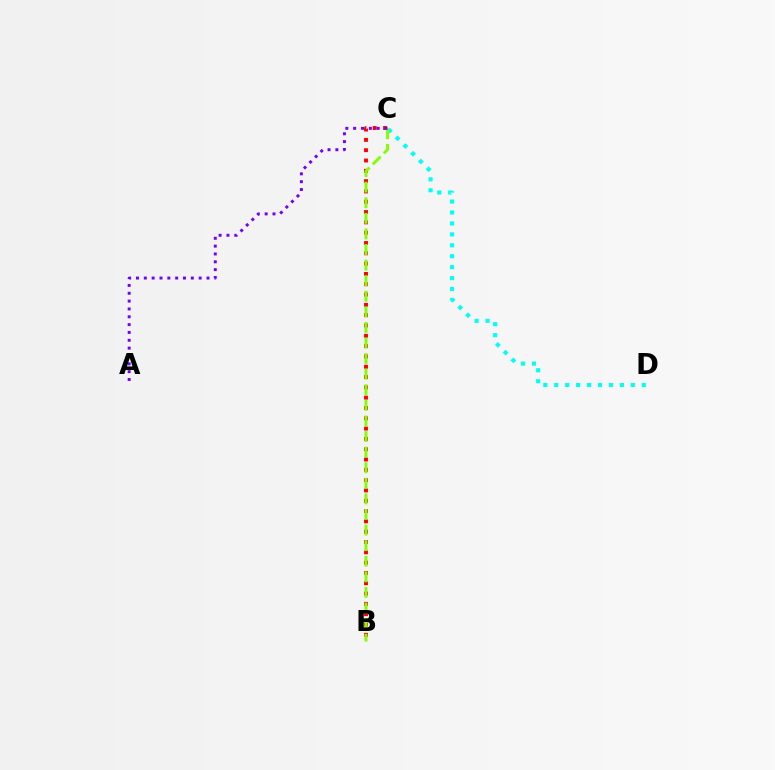{('B', 'C'): [{'color': '#ff0000', 'line_style': 'dotted', 'thickness': 2.8}, {'color': '#84ff00', 'line_style': 'dashed', 'thickness': 2.12}], ('C', 'D'): [{'color': '#00fff6', 'line_style': 'dotted', 'thickness': 2.97}], ('A', 'C'): [{'color': '#7200ff', 'line_style': 'dotted', 'thickness': 2.13}]}